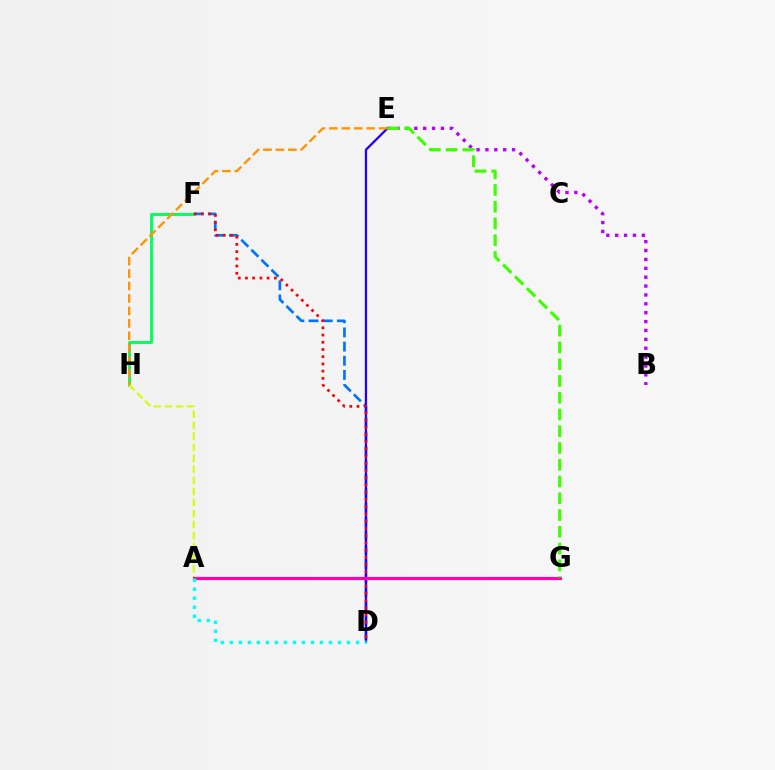{('D', 'F'): [{'color': '#0074ff', 'line_style': 'dashed', 'thickness': 1.92}, {'color': '#ff0000', 'line_style': 'dotted', 'thickness': 1.96}], ('F', 'H'): [{'color': '#00ff5c', 'line_style': 'solid', 'thickness': 2.09}], ('D', 'E'): [{'color': '#2500ff', 'line_style': 'solid', 'thickness': 1.65}], ('A', 'H'): [{'color': '#d1ff00', 'line_style': 'dashed', 'thickness': 1.5}], ('E', 'H'): [{'color': '#ff9400', 'line_style': 'dashed', 'thickness': 1.69}], ('B', 'E'): [{'color': '#b900ff', 'line_style': 'dotted', 'thickness': 2.41}], ('A', 'G'): [{'color': '#ff00ac', 'line_style': 'solid', 'thickness': 2.27}], ('A', 'D'): [{'color': '#00fff6', 'line_style': 'dotted', 'thickness': 2.45}], ('E', 'G'): [{'color': '#3dff00', 'line_style': 'dashed', 'thickness': 2.28}]}